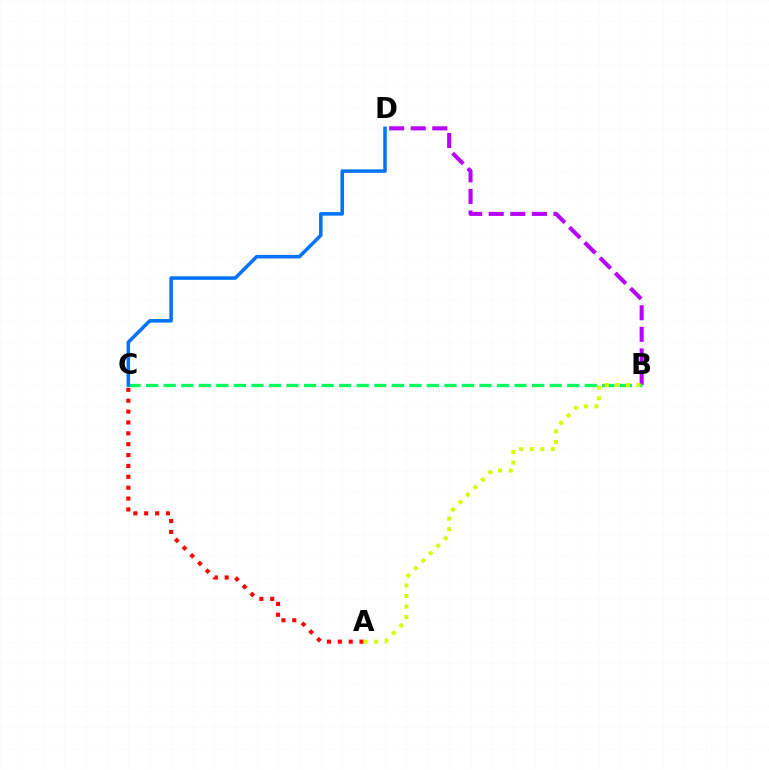{('B', 'D'): [{'color': '#b900ff', 'line_style': 'dashed', 'thickness': 2.93}], ('B', 'C'): [{'color': '#00ff5c', 'line_style': 'dashed', 'thickness': 2.38}], ('A', 'C'): [{'color': '#ff0000', 'line_style': 'dotted', 'thickness': 2.95}], ('C', 'D'): [{'color': '#0074ff', 'line_style': 'solid', 'thickness': 2.55}], ('A', 'B'): [{'color': '#d1ff00', 'line_style': 'dotted', 'thickness': 2.87}]}